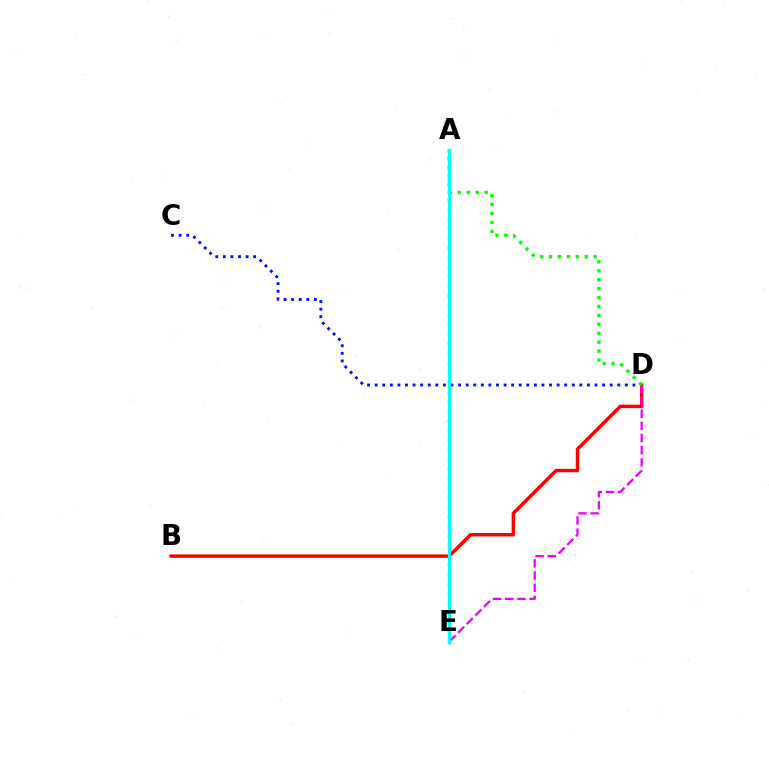{('C', 'D'): [{'color': '#0010ff', 'line_style': 'dotted', 'thickness': 2.06}], ('A', 'E'): [{'color': '#fcf500', 'line_style': 'dotted', 'thickness': 2.61}, {'color': '#00fff6', 'line_style': 'solid', 'thickness': 2.27}], ('B', 'D'): [{'color': '#ff0000', 'line_style': 'solid', 'thickness': 2.46}], ('A', 'D'): [{'color': '#08ff00', 'line_style': 'dotted', 'thickness': 2.42}], ('D', 'E'): [{'color': '#ee00ff', 'line_style': 'dashed', 'thickness': 1.66}]}